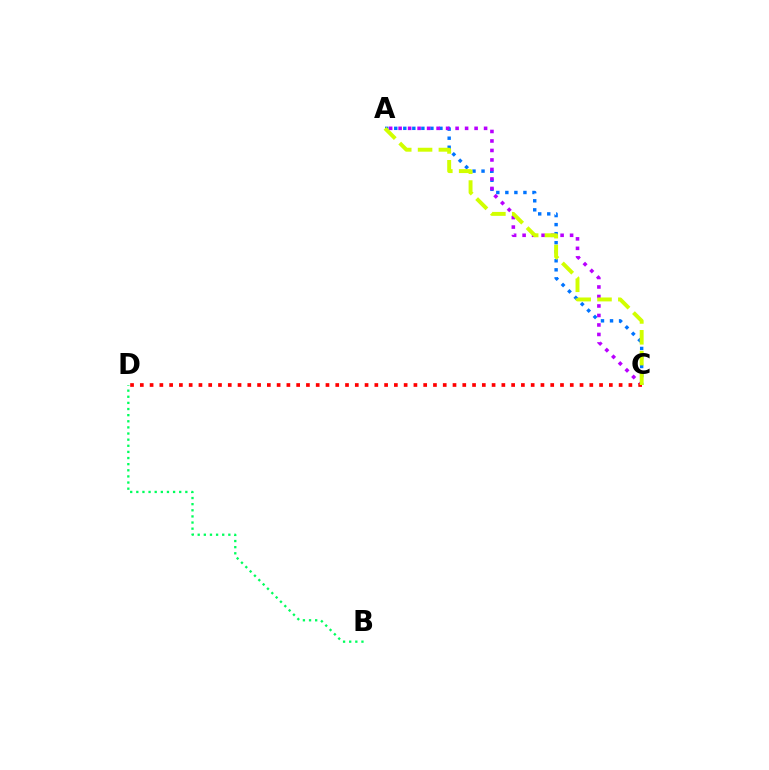{('A', 'C'): [{'color': '#0074ff', 'line_style': 'dotted', 'thickness': 2.46}, {'color': '#b900ff', 'line_style': 'dotted', 'thickness': 2.58}, {'color': '#d1ff00', 'line_style': 'dashed', 'thickness': 2.83}], ('B', 'D'): [{'color': '#00ff5c', 'line_style': 'dotted', 'thickness': 1.66}], ('C', 'D'): [{'color': '#ff0000', 'line_style': 'dotted', 'thickness': 2.65}]}